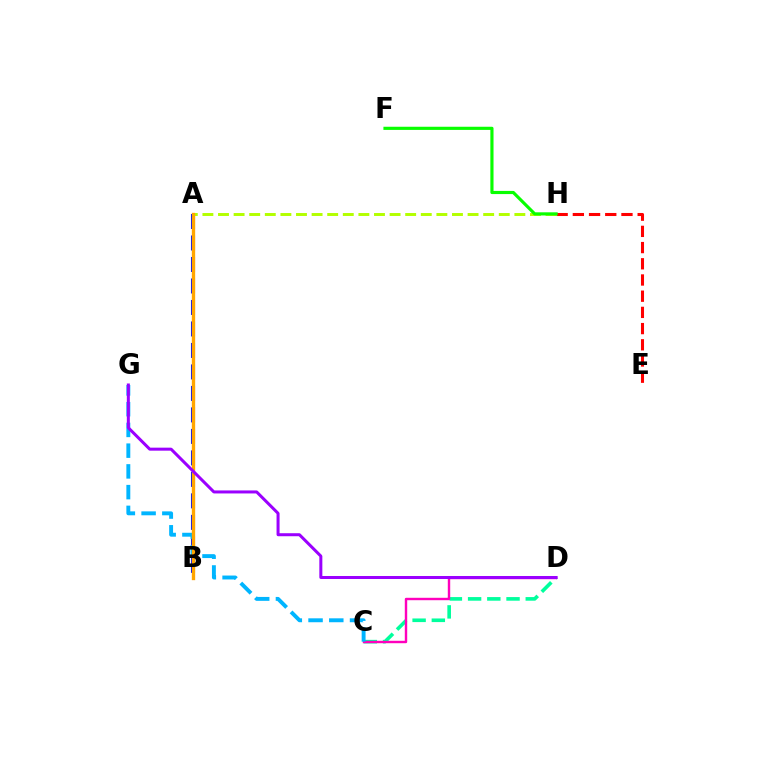{('C', 'D'): [{'color': '#00ff9d', 'line_style': 'dashed', 'thickness': 2.61}, {'color': '#ff00bd', 'line_style': 'solid', 'thickness': 1.74}], ('A', 'B'): [{'color': '#0010ff', 'line_style': 'dashed', 'thickness': 2.92}, {'color': '#ffa500', 'line_style': 'solid', 'thickness': 2.4}], ('E', 'H'): [{'color': '#ff0000', 'line_style': 'dashed', 'thickness': 2.2}], ('A', 'H'): [{'color': '#b3ff00', 'line_style': 'dashed', 'thickness': 2.12}], ('F', 'H'): [{'color': '#08ff00', 'line_style': 'solid', 'thickness': 2.27}], ('C', 'G'): [{'color': '#00b5ff', 'line_style': 'dashed', 'thickness': 2.82}], ('D', 'G'): [{'color': '#9b00ff', 'line_style': 'solid', 'thickness': 2.17}]}